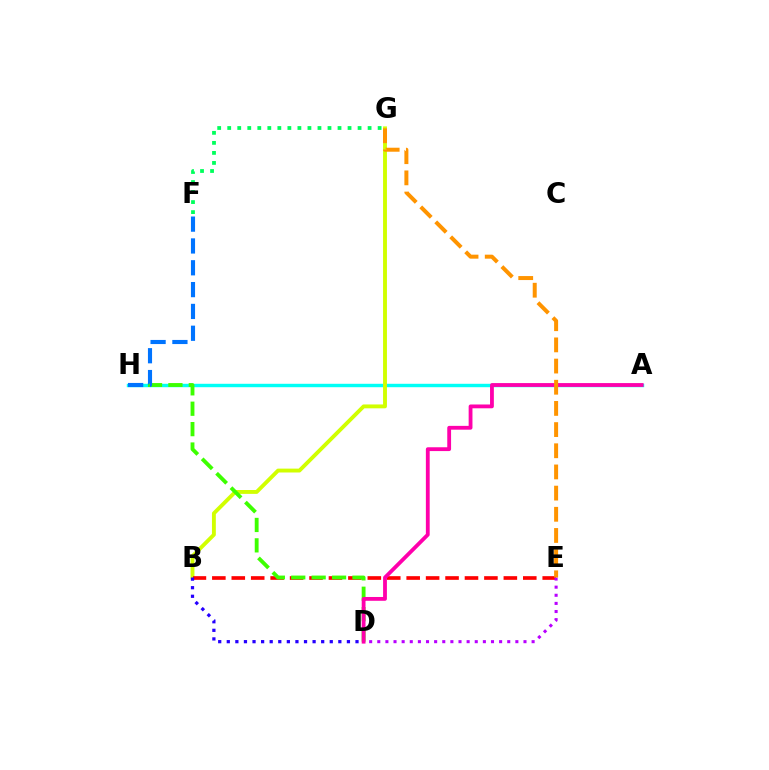{('A', 'H'): [{'color': '#00fff6', 'line_style': 'solid', 'thickness': 2.47}], ('B', 'G'): [{'color': '#d1ff00', 'line_style': 'solid', 'thickness': 2.79}], ('B', 'E'): [{'color': '#ff0000', 'line_style': 'dashed', 'thickness': 2.64}], ('D', 'H'): [{'color': '#3dff00', 'line_style': 'dashed', 'thickness': 2.77}], ('F', 'H'): [{'color': '#0074ff', 'line_style': 'dashed', 'thickness': 2.96}], ('D', 'E'): [{'color': '#b900ff', 'line_style': 'dotted', 'thickness': 2.21}], ('F', 'G'): [{'color': '#00ff5c', 'line_style': 'dotted', 'thickness': 2.72}], ('A', 'D'): [{'color': '#ff00ac', 'line_style': 'solid', 'thickness': 2.74}], ('B', 'D'): [{'color': '#2500ff', 'line_style': 'dotted', 'thickness': 2.33}], ('E', 'G'): [{'color': '#ff9400', 'line_style': 'dashed', 'thickness': 2.88}]}